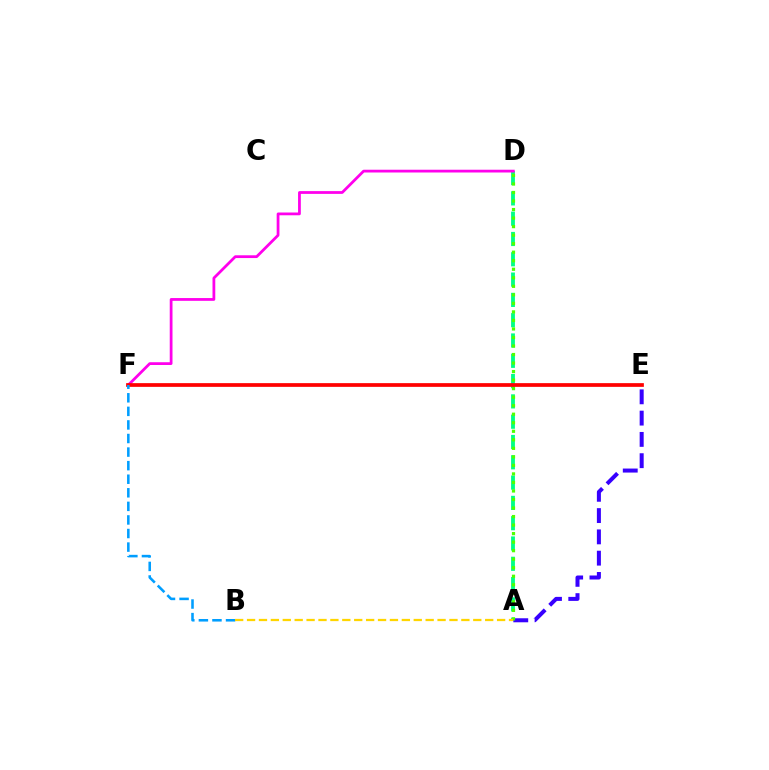{('A', 'E'): [{'color': '#3700ff', 'line_style': 'dashed', 'thickness': 2.89}], ('A', 'D'): [{'color': '#00ff86', 'line_style': 'dashed', 'thickness': 2.76}, {'color': '#4fff00', 'line_style': 'dotted', 'thickness': 2.32}], ('D', 'F'): [{'color': '#ff00ed', 'line_style': 'solid', 'thickness': 2.0}], ('E', 'F'): [{'color': '#ff0000', 'line_style': 'solid', 'thickness': 2.68}], ('B', 'F'): [{'color': '#009eff', 'line_style': 'dashed', 'thickness': 1.84}], ('A', 'B'): [{'color': '#ffd500', 'line_style': 'dashed', 'thickness': 1.62}]}